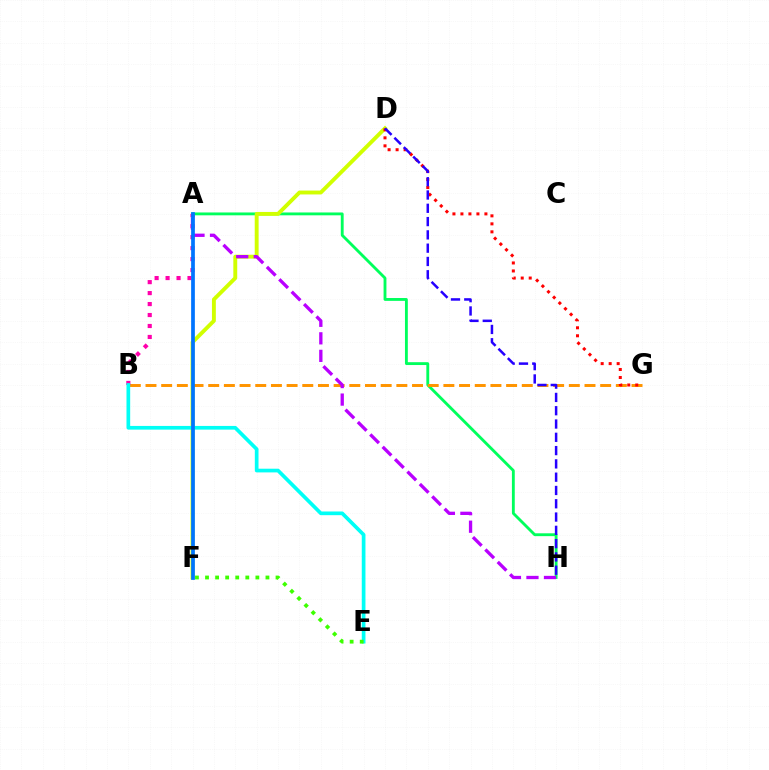{('A', 'H'): [{'color': '#00ff5c', 'line_style': 'solid', 'thickness': 2.05}, {'color': '#b900ff', 'line_style': 'dashed', 'thickness': 2.38}], ('D', 'F'): [{'color': '#d1ff00', 'line_style': 'solid', 'thickness': 2.8}], ('B', 'G'): [{'color': '#ff9400', 'line_style': 'dashed', 'thickness': 2.13}], ('A', 'B'): [{'color': '#ff00ac', 'line_style': 'dotted', 'thickness': 2.98}], ('B', 'E'): [{'color': '#00fff6', 'line_style': 'solid', 'thickness': 2.66}], ('D', 'G'): [{'color': '#ff0000', 'line_style': 'dotted', 'thickness': 2.17}], ('E', 'F'): [{'color': '#3dff00', 'line_style': 'dotted', 'thickness': 2.74}], ('A', 'F'): [{'color': '#0074ff', 'line_style': 'solid', 'thickness': 2.68}], ('D', 'H'): [{'color': '#2500ff', 'line_style': 'dashed', 'thickness': 1.81}]}